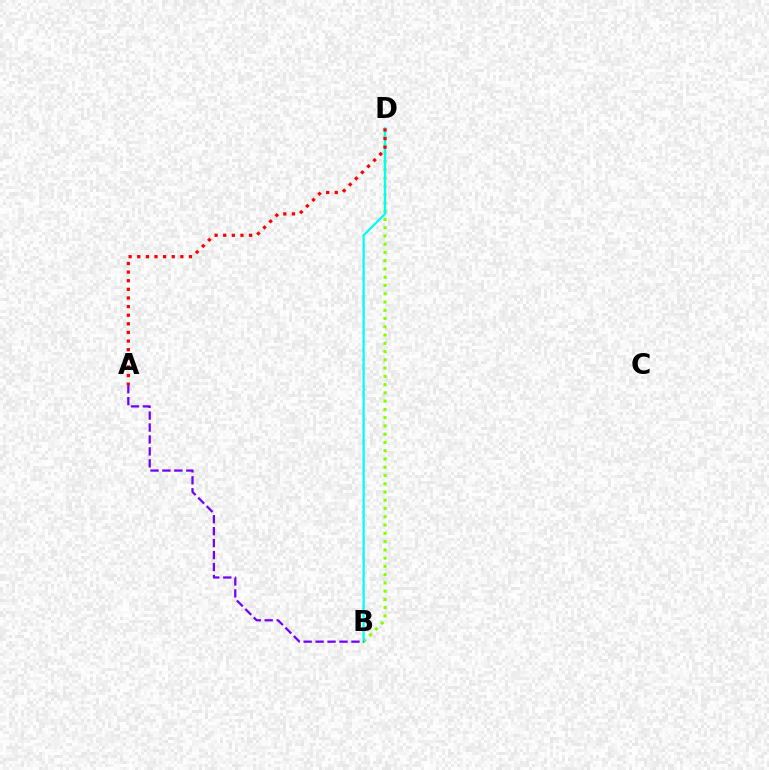{('B', 'D'): [{'color': '#84ff00', 'line_style': 'dotted', 'thickness': 2.24}, {'color': '#00fff6', 'line_style': 'solid', 'thickness': 1.64}], ('A', 'D'): [{'color': '#ff0000', 'line_style': 'dotted', 'thickness': 2.34}], ('A', 'B'): [{'color': '#7200ff', 'line_style': 'dashed', 'thickness': 1.62}]}